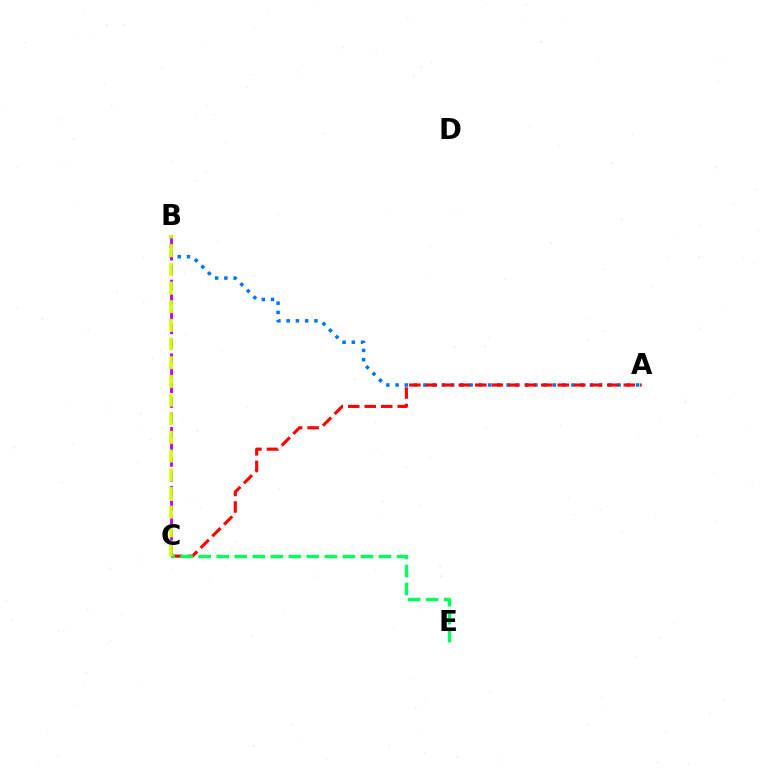{('A', 'B'): [{'color': '#0074ff', 'line_style': 'dotted', 'thickness': 2.51}], ('B', 'C'): [{'color': '#b900ff', 'line_style': 'dashed', 'thickness': 2.0}, {'color': '#d1ff00', 'line_style': 'dashed', 'thickness': 2.54}], ('A', 'C'): [{'color': '#ff0000', 'line_style': 'dashed', 'thickness': 2.24}], ('C', 'E'): [{'color': '#00ff5c', 'line_style': 'dashed', 'thickness': 2.45}]}